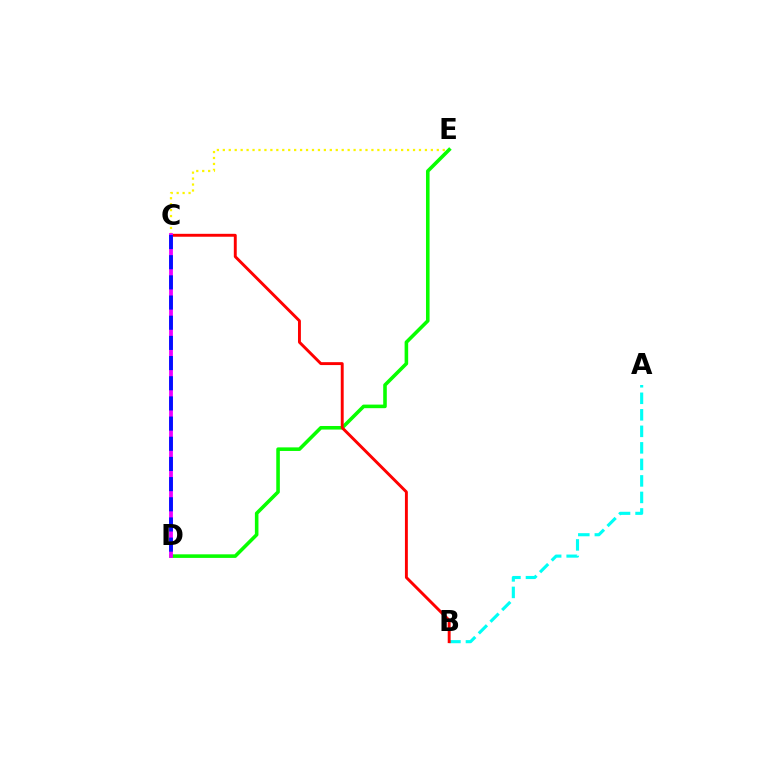{('C', 'E'): [{'color': '#fcf500', 'line_style': 'dotted', 'thickness': 1.61}], ('A', 'B'): [{'color': '#00fff6', 'line_style': 'dashed', 'thickness': 2.24}], ('D', 'E'): [{'color': '#08ff00', 'line_style': 'solid', 'thickness': 2.57}], ('B', 'C'): [{'color': '#ff0000', 'line_style': 'solid', 'thickness': 2.1}], ('C', 'D'): [{'color': '#ee00ff', 'line_style': 'solid', 'thickness': 2.73}, {'color': '#0010ff', 'line_style': 'dashed', 'thickness': 2.74}]}